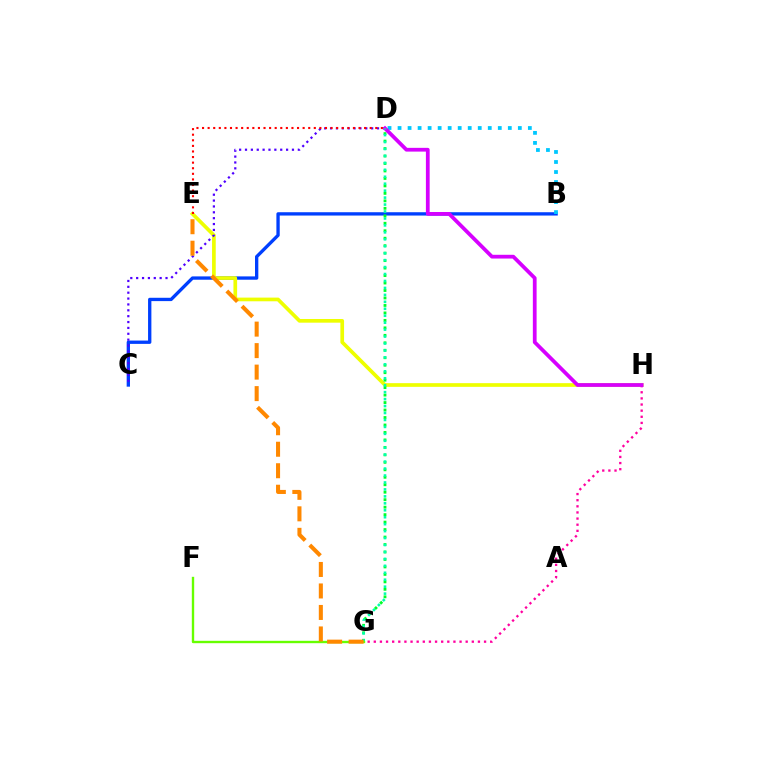{('B', 'C'): [{'color': '#003fff', 'line_style': 'solid', 'thickness': 2.39}], ('E', 'H'): [{'color': '#eeff00', 'line_style': 'solid', 'thickness': 2.65}], ('B', 'D'): [{'color': '#00c7ff', 'line_style': 'dotted', 'thickness': 2.72}], ('G', 'H'): [{'color': '#ff00a0', 'line_style': 'dotted', 'thickness': 1.66}], ('C', 'D'): [{'color': '#4f00ff', 'line_style': 'dotted', 'thickness': 1.59}], ('D', 'G'): [{'color': '#00ff27', 'line_style': 'dotted', 'thickness': 2.03}, {'color': '#00ffaf', 'line_style': 'dotted', 'thickness': 1.89}], ('D', 'H'): [{'color': '#d600ff', 'line_style': 'solid', 'thickness': 2.71}], ('F', 'G'): [{'color': '#66ff00', 'line_style': 'solid', 'thickness': 1.71}], ('E', 'G'): [{'color': '#ff8800', 'line_style': 'dashed', 'thickness': 2.92}], ('D', 'E'): [{'color': '#ff0000', 'line_style': 'dotted', 'thickness': 1.52}]}